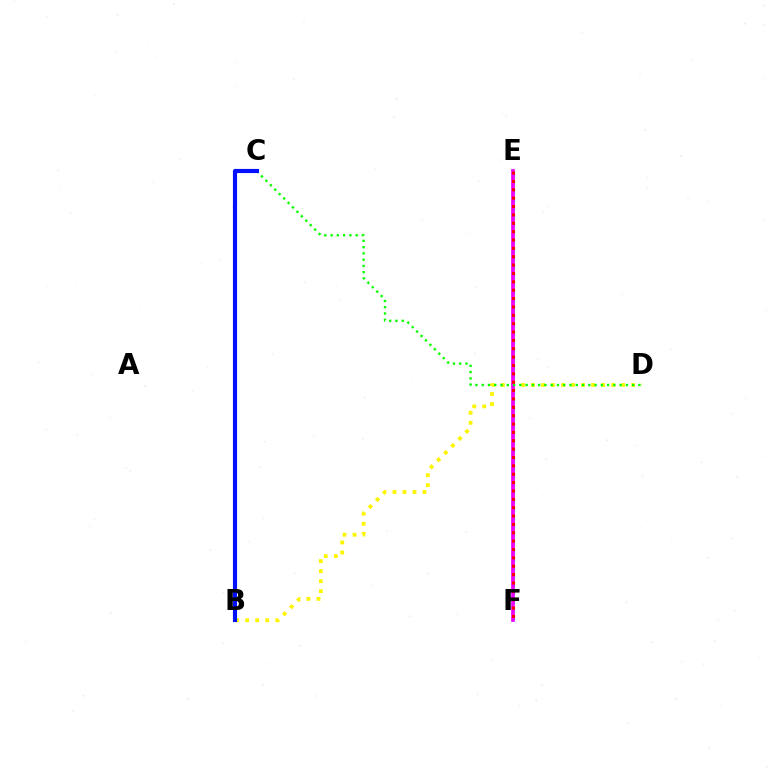{('B', 'D'): [{'color': '#fcf500', 'line_style': 'dotted', 'thickness': 2.72}], ('E', 'F'): [{'color': '#00fff6', 'line_style': 'dotted', 'thickness': 2.27}, {'color': '#ee00ff', 'line_style': 'solid', 'thickness': 2.66}, {'color': '#ff0000', 'line_style': 'dotted', 'thickness': 2.27}], ('C', 'D'): [{'color': '#08ff00', 'line_style': 'dotted', 'thickness': 1.7}], ('B', 'C'): [{'color': '#0010ff', 'line_style': 'solid', 'thickness': 2.98}]}